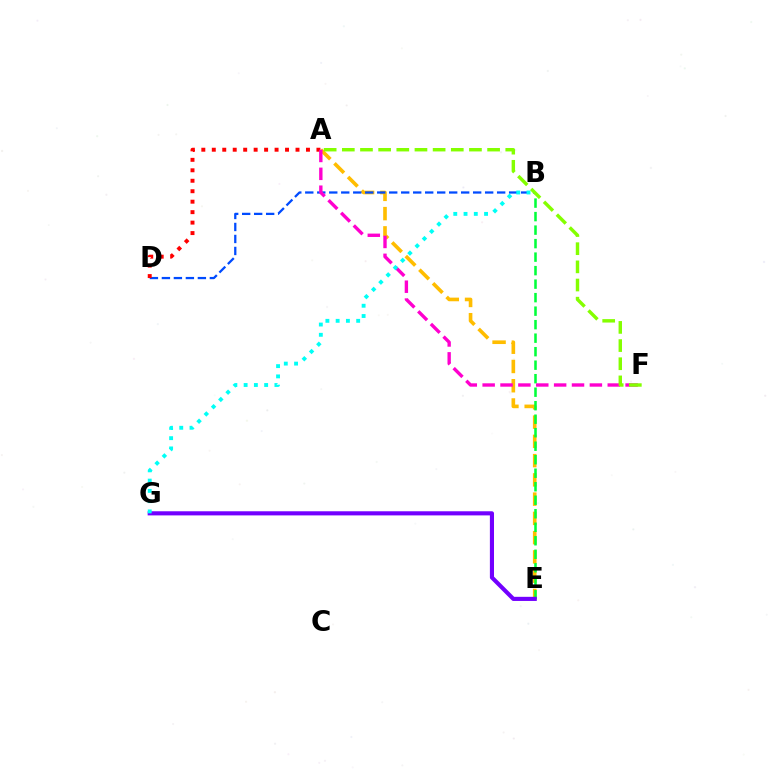{('A', 'E'): [{'color': '#ffbd00', 'line_style': 'dashed', 'thickness': 2.62}], ('B', 'D'): [{'color': '#004bff', 'line_style': 'dashed', 'thickness': 1.63}], ('B', 'E'): [{'color': '#00ff39', 'line_style': 'dashed', 'thickness': 1.83}], ('A', 'D'): [{'color': '#ff0000', 'line_style': 'dotted', 'thickness': 2.84}], ('A', 'F'): [{'color': '#ff00cf', 'line_style': 'dashed', 'thickness': 2.43}, {'color': '#84ff00', 'line_style': 'dashed', 'thickness': 2.47}], ('E', 'G'): [{'color': '#7200ff', 'line_style': 'solid', 'thickness': 2.97}], ('B', 'G'): [{'color': '#00fff6', 'line_style': 'dotted', 'thickness': 2.79}]}